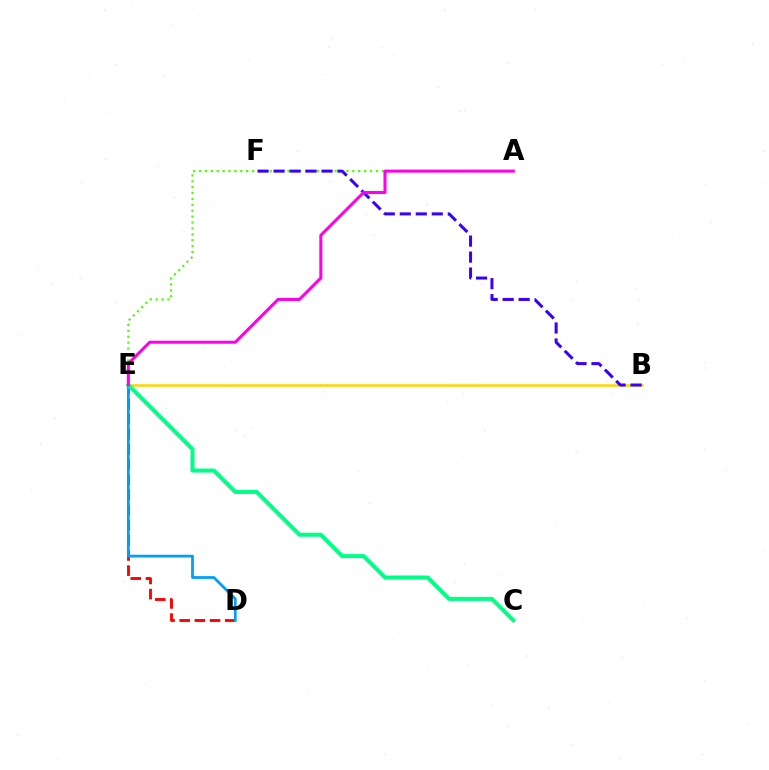{('A', 'E'): [{'color': '#4fff00', 'line_style': 'dotted', 'thickness': 1.6}, {'color': '#ff00ed', 'line_style': 'solid', 'thickness': 2.19}], ('B', 'E'): [{'color': '#ffd500', 'line_style': 'solid', 'thickness': 1.81}], ('D', 'E'): [{'color': '#ff0000', 'line_style': 'dashed', 'thickness': 2.06}, {'color': '#009eff', 'line_style': 'solid', 'thickness': 1.99}], ('C', 'E'): [{'color': '#00ff86', 'line_style': 'solid', 'thickness': 2.9}], ('B', 'F'): [{'color': '#3700ff', 'line_style': 'dashed', 'thickness': 2.17}]}